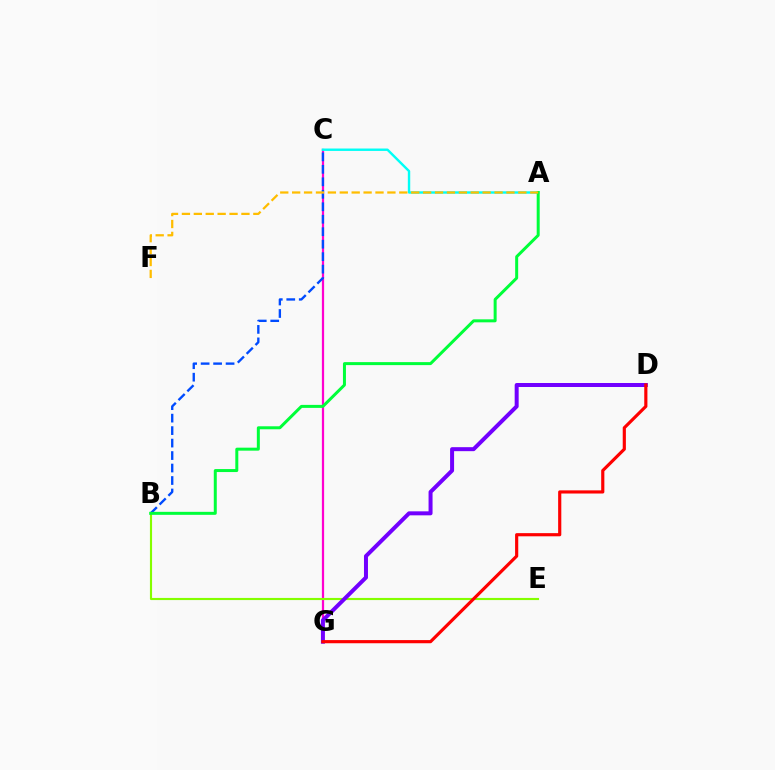{('C', 'G'): [{'color': '#ff00cf', 'line_style': 'solid', 'thickness': 1.61}], ('A', 'C'): [{'color': '#00fff6', 'line_style': 'solid', 'thickness': 1.73}], ('B', 'E'): [{'color': '#84ff00', 'line_style': 'solid', 'thickness': 1.54}], ('D', 'G'): [{'color': '#7200ff', 'line_style': 'solid', 'thickness': 2.87}, {'color': '#ff0000', 'line_style': 'solid', 'thickness': 2.28}], ('B', 'C'): [{'color': '#004bff', 'line_style': 'dashed', 'thickness': 1.69}], ('A', 'B'): [{'color': '#00ff39', 'line_style': 'solid', 'thickness': 2.16}], ('A', 'F'): [{'color': '#ffbd00', 'line_style': 'dashed', 'thickness': 1.62}]}